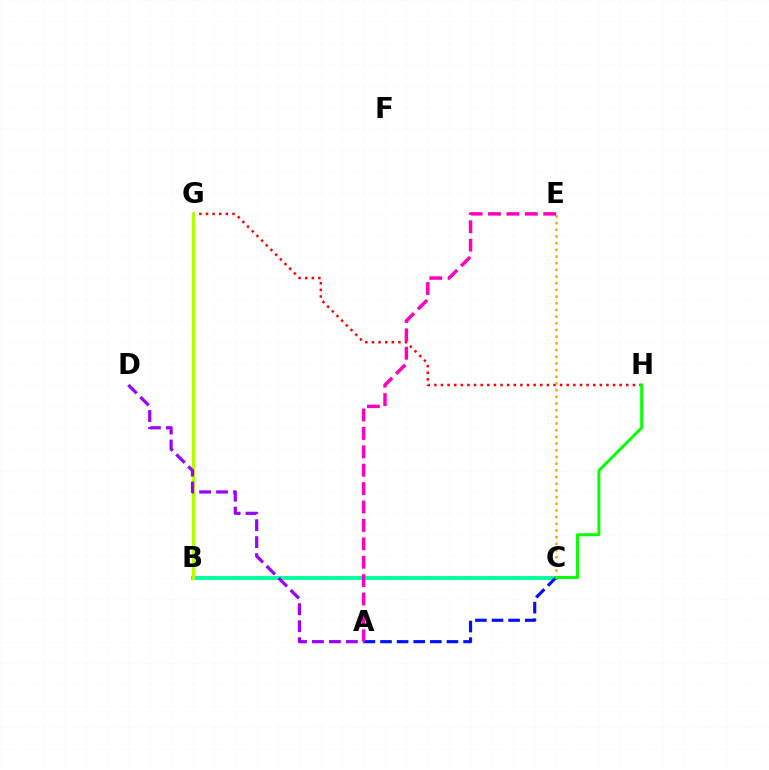{('G', 'H'): [{'color': '#ff0000', 'line_style': 'dotted', 'thickness': 1.8}], ('B', 'C'): [{'color': '#00ff9d', 'line_style': 'solid', 'thickness': 2.79}], ('B', 'G'): [{'color': '#00b5ff', 'line_style': 'dotted', 'thickness': 2.19}, {'color': '#b3ff00', 'line_style': 'solid', 'thickness': 2.39}], ('C', 'E'): [{'color': '#ffa500', 'line_style': 'dotted', 'thickness': 1.82}], ('A', 'C'): [{'color': '#0010ff', 'line_style': 'dashed', 'thickness': 2.26}], ('A', 'D'): [{'color': '#9b00ff', 'line_style': 'dashed', 'thickness': 2.3}], ('A', 'E'): [{'color': '#ff00bd', 'line_style': 'dashed', 'thickness': 2.5}], ('C', 'H'): [{'color': '#08ff00', 'line_style': 'solid', 'thickness': 2.13}]}